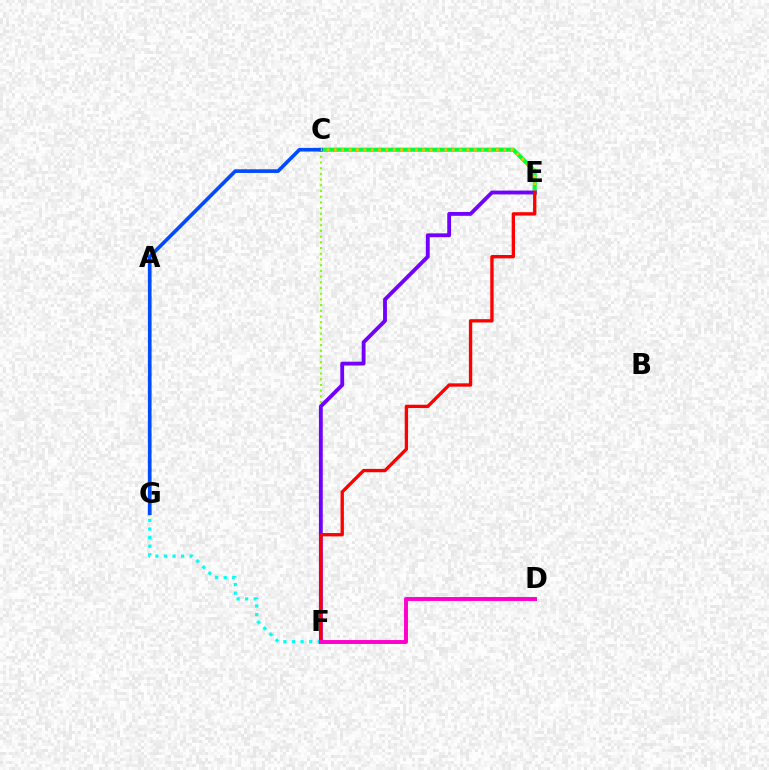{('C', 'F'): [{'color': '#84ff00', 'line_style': 'dotted', 'thickness': 1.55}], ('A', 'F'): [{'color': '#00fff6', 'line_style': 'dotted', 'thickness': 2.33}], ('C', 'E'): [{'color': '#00ff39', 'line_style': 'solid', 'thickness': 2.97}, {'color': '#ffbd00', 'line_style': 'dotted', 'thickness': 2.0}], ('C', 'G'): [{'color': '#004bff', 'line_style': 'solid', 'thickness': 2.63}], ('E', 'F'): [{'color': '#7200ff', 'line_style': 'solid', 'thickness': 2.76}, {'color': '#ff0000', 'line_style': 'solid', 'thickness': 2.4}], ('D', 'F'): [{'color': '#ff00cf', 'line_style': 'solid', 'thickness': 2.82}]}